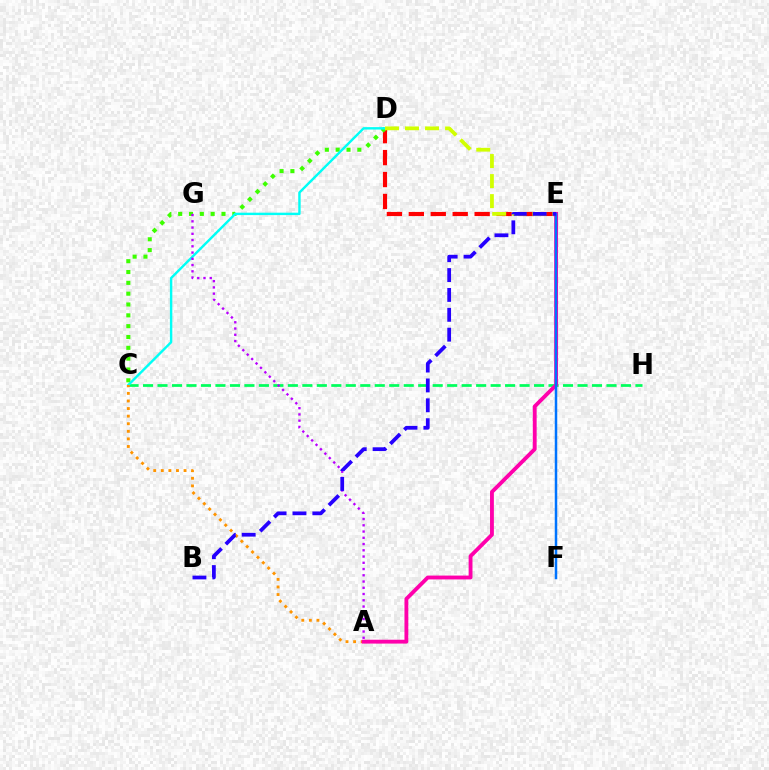{('D', 'E'): [{'color': '#ff0000', 'line_style': 'dashed', 'thickness': 2.98}, {'color': '#d1ff00', 'line_style': 'dashed', 'thickness': 2.72}], ('C', 'D'): [{'color': '#3dff00', 'line_style': 'dotted', 'thickness': 2.94}, {'color': '#00fff6', 'line_style': 'solid', 'thickness': 1.74}], ('C', 'H'): [{'color': '#00ff5c', 'line_style': 'dashed', 'thickness': 1.97}], ('A', 'C'): [{'color': '#ff9400', 'line_style': 'dotted', 'thickness': 2.06}], ('A', 'E'): [{'color': '#ff00ac', 'line_style': 'solid', 'thickness': 2.77}], ('A', 'G'): [{'color': '#b900ff', 'line_style': 'dotted', 'thickness': 1.7}], ('E', 'F'): [{'color': '#0074ff', 'line_style': 'solid', 'thickness': 1.8}], ('B', 'E'): [{'color': '#2500ff', 'line_style': 'dashed', 'thickness': 2.7}]}